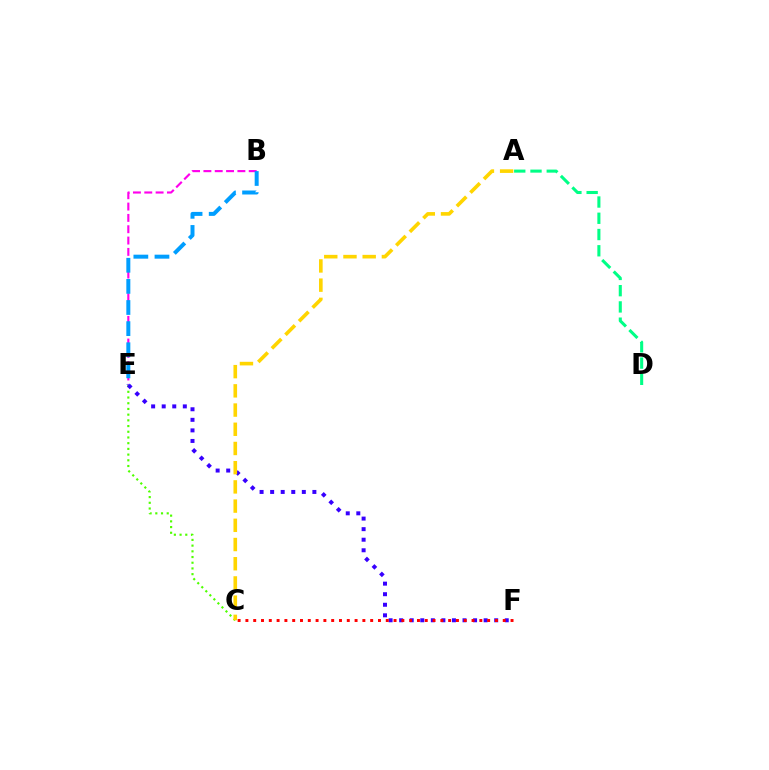{('C', 'E'): [{'color': '#4fff00', 'line_style': 'dotted', 'thickness': 1.55}], ('A', 'D'): [{'color': '#00ff86', 'line_style': 'dashed', 'thickness': 2.21}], ('B', 'E'): [{'color': '#ff00ed', 'line_style': 'dashed', 'thickness': 1.54}, {'color': '#009eff', 'line_style': 'dashed', 'thickness': 2.87}], ('E', 'F'): [{'color': '#3700ff', 'line_style': 'dotted', 'thickness': 2.87}], ('A', 'C'): [{'color': '#ffd500', 'line_style': 'dashed', 'thickness': 2.61}], ('C', 'F'): [{'color': '#ff0000', 'line_style': 'dotted', 'thickness': 2.12}]}